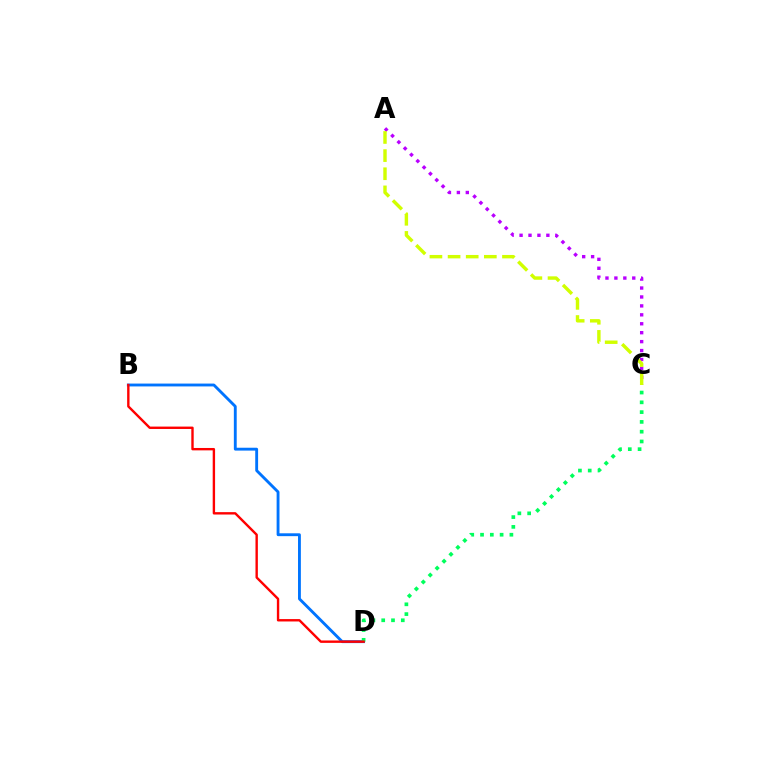{('A', 'C'): [{'color': '#b900ff', 'line_style': 'dotted', 'thickness': 2.43}, {'color': '#d1ff00', 'line_style': 'dashed', 'thickness': 2.46}], ('B', 'D'): [{'color': '#0074ff', 'line_style': 'solid', 'thickness': 2.06}, {'color': '#ff0000', 'line_style': 'solid', 'thickness': 1.72}], ('C', 'D'): [{'color': '#00ff5c', 'line_style': 'dotted', 'thickness': 2.66}]}